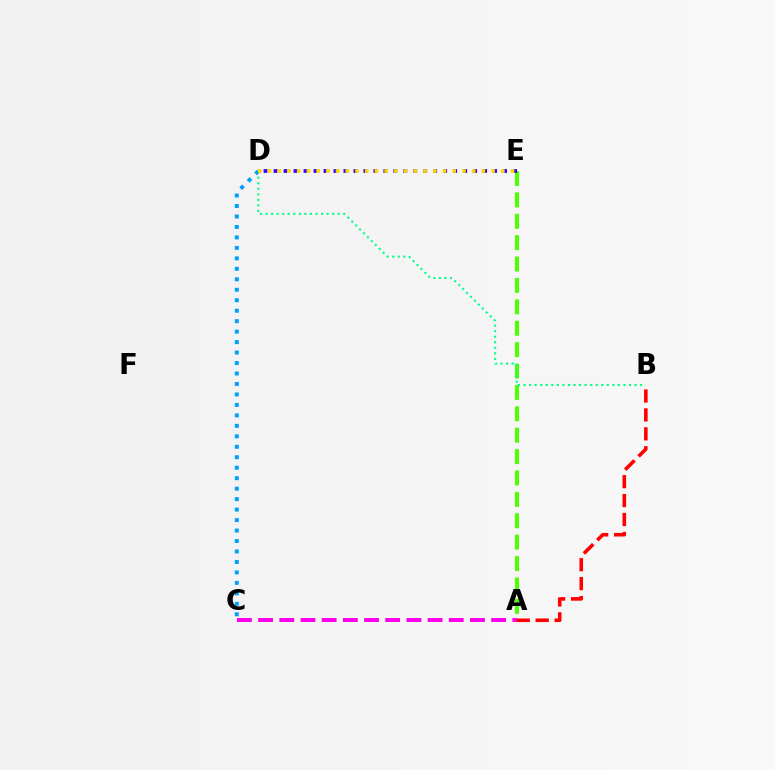{('A', 'E'): [{'color': '#4fff00', 'line_style': 'dashed', 'thickness': 2.91}], ('D', 'E'): [{'color': '#3700ff', 'line_style': 'dotted', 'thickness': 2.71}, {'color': '#ffd500', 'line_style': 'dotted', 'thickness': 2.64}], ('B', 'D'): [{'color': '#00ff86', 'line_style': 'dotted', 'thickness': 1.51}], ('A', 'C'): [{'color': '#ff00ed', 'line_style': 'dashed', 'thickness': 2.88}], ('C', 'D'): [{'color': '#009eff', 'line_style': 'dotted', 'thickness': 2.84}], ('A', 'B'): [{'color': '#ff0000', 'line_style': 'dashed', 'thickness': 2.57}]}